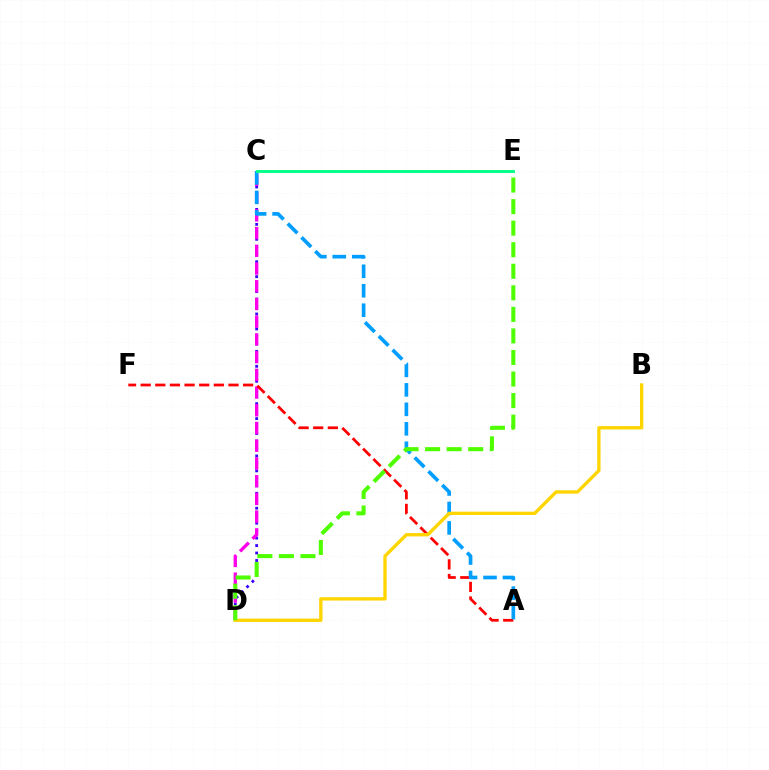{('C', 'D'): [{'color': '#3700ff', 'line_style': 'dotted', 'thickness': 2.03}, {'color': '#ff00ed', 'line_style': 'dashed', 'thickness': 2.41}], ('A', 'F'): [{'color': '#ff0000', 'line_style': 'dashed', 'thickness': 1.99}], ('A', 'C'): [{'color': '#009eff', 'line_style': 'dashed', 'thickness': 2.65}], ('C', 'E'): [{'color': '#00ff86', 'line_style': 'solid', 'thickness': 2.08}], ('B', 'D'): [{'color': '#ffd500', 'line_style': 'solid', 'thickness': 2.4}], ('D', 'E'): [{'color': '#4fff00', 'line_style': 'dashed', 'thickness': 2.93}]}